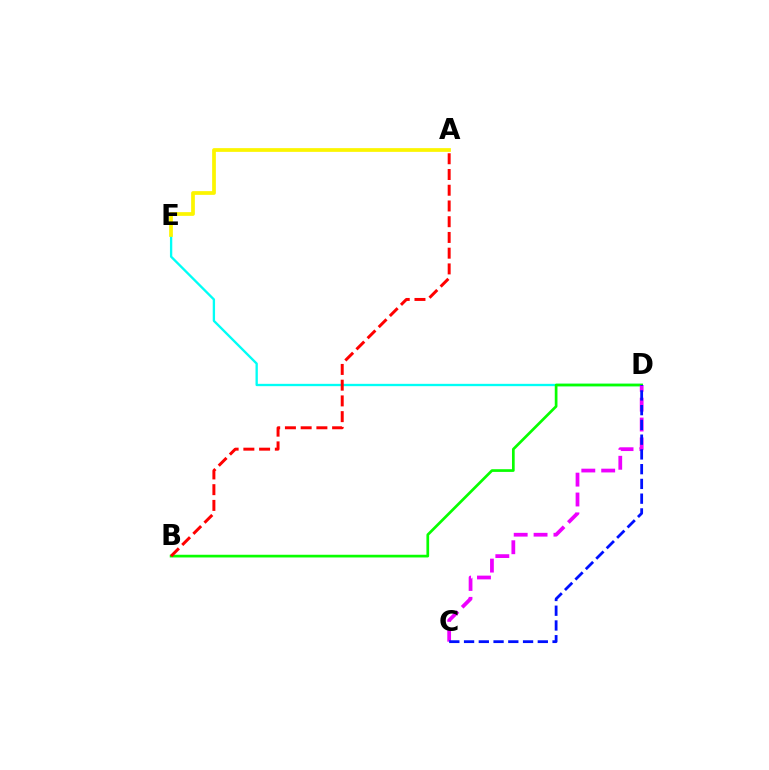{('D', 'E'): [{'color': '#00fff6', 'line_style': 'solid', 'thickness': 1.68}], ('B', 'D'): [{'color': '#08ff00', 'line_style': 'solid', 'thickness': 1.94}], ('A', 'E'): [{'color': '#fcf500', 'line_style': 'solid', 'thickness': 2.69}], ('C', 'D'): [{'color': '#ee00ff', 'line_style': 'dashed', 'thickness': 2.7}, {'color': '#0010ff', 'line_style': 'dashed', 'thickness': 2.0}], ('A', 'B'): [{'color': '#ff0000', 'line_style': 'dashed', 'thickness': 2.14}]}